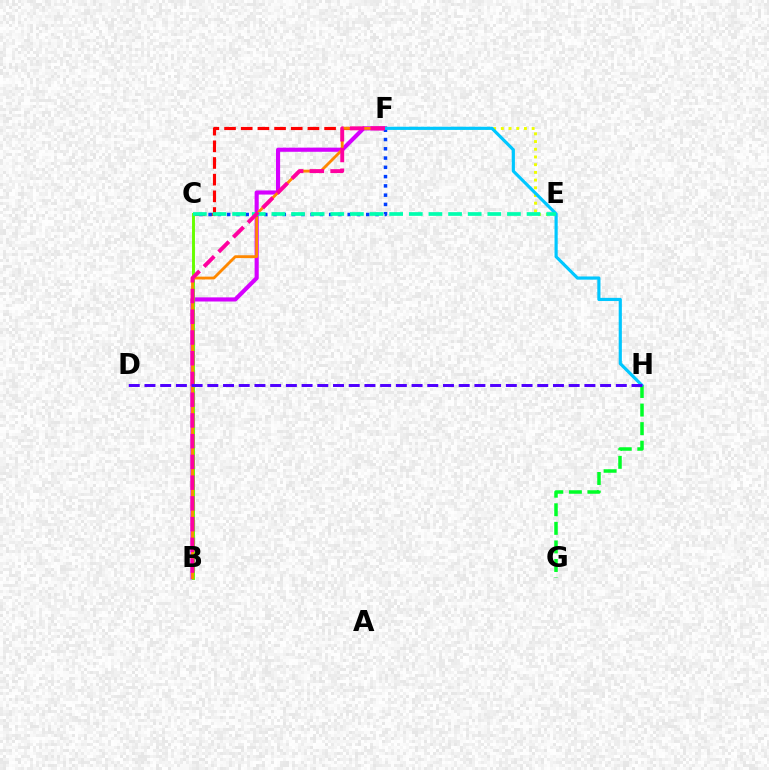{('E', 'F'): [{'color': '#eeff00', 'line_style': 'dotted', 'thickness': 2.09}], ('C', 'F'): [{'color': '#ff0000', 'line_style': 'dashed', 'thickness': 2.27}, {'color': '#003fff', 'line_style': 'dotted', 'thickness': 2.52}], ('B', 'F'): [{'color': '#d600ff', 'line_style': 'solid', 'thickness': 2.97}, {'color': '#ff8800', 'line_style': 'solid', 'thickness': 2.04}, {'color': '#ff00a0', 'line_style': 'dashed', 'thickness': 2.82}], ('B', 'C'): [{'color': '#66ff00', 'line_style': 'solid', 'thickness': 2.11}], ('G', 'H'): [{'color': '#00ff27', 'line_style': 'dashed', 'thickness': 2.52}], ('F', 'H'): [{'color': '#00c7ff', 'line_style': 'solid', 'thickness': 2.28}], ('C', 'E'): [{'color': '#00ffaf', 'line_style': 'dashed', 'thickness': 2.67}], ('D', 'H'): [{'color': '#4f00ff', 'line_style': 'dashed', 'thickness': 2.13}]}